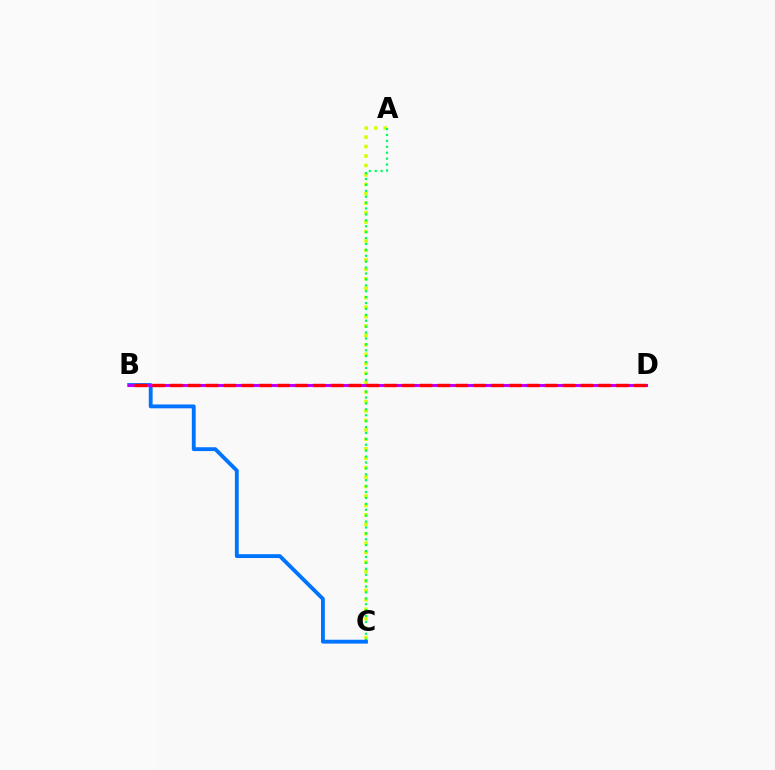{('A', 'C'): [{'color': '#d1ff00', 'line_style': 'dotted', 'thickness': 2.57}, {'color': '#00ff5c', 'line_style': 'dotted', 'thickness': 1.6}], ('B', 'C'): [{'color': '#0074ff', 'line_style': 'solid', 'thickness': 2.78}], ('B', 'D'): [{'color': '#b900ff', 'line_style': 'solid', 'thickness': 2.21}, {'color': '#ff0000', 'line_style': 'dashed', 'thickness': 2.42}]}